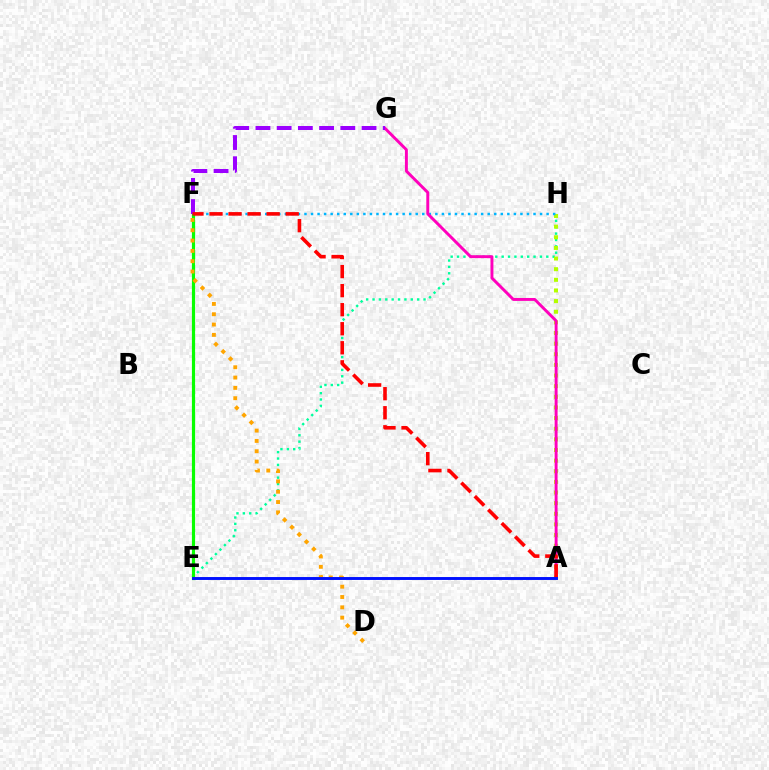{('E', 'H'): [{'color': '#00ff9d', 'line_style': 'dotted', 'thickness': 1.73}], ('A', 'H'): [{'color': '#b3ff00', 'line_style': 'dotted', 'thickness': 2.89}], ('F', 'H'): [{'color': '#00b5ff', 'line_style': 'dotted', 'thickness': 1.78}], ('E', 'F'): [{'color': '#08ff00', 'line_style': 'solid', 'thickness': 2.29}], ('A', 'G'): [{'color': '#ff00bd', 'line_style': 'solid', 'thickness': 2.11}], ('F', 'G'): [{'color': '#9b00ff', 'line_style': 'dashed', 'thickness': 2.88}], ('A', 'F'): [{'color': '#ff0000', 'line_style': 'dashed', 'thickness': 2.59}], ('D', 'F'): [{'color': '#ffa500', 'line_style': 'dotted', 'thickness': 2.8}], ('A', 'E'): [{'color': '#0010ff', 'line_style': 'solid', 'thickness': 2.1}]}